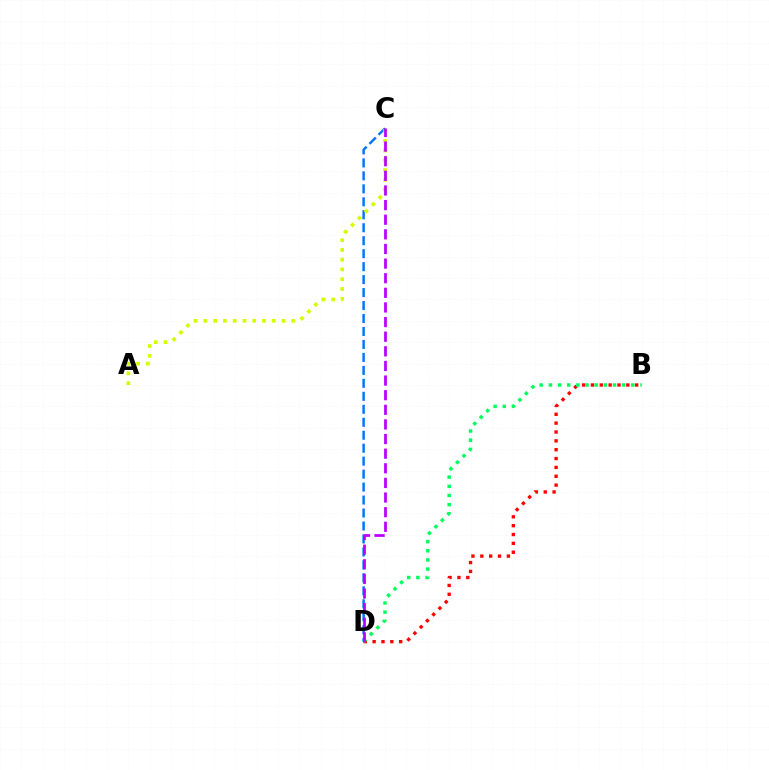{('C', 'D'): [{'color': '#0074ff', 'line_style': 'dashed', 'thickness': 1.76}, {'color': '#b900ff', 'line_style': 'dashed', 'thickness': 1.99}], ('A', 'C'): [{'color': '#d1ff00', 'line_style': 'dotted', 'thickness': 2.65}], ('B', 'D'): [{'color': '#ff0000', 'line_style': 'dotted', 'thickness': 2.4}, {'color': '#00ff5c', 'line_style': 'dotted', 'thickness': 2.49}]}